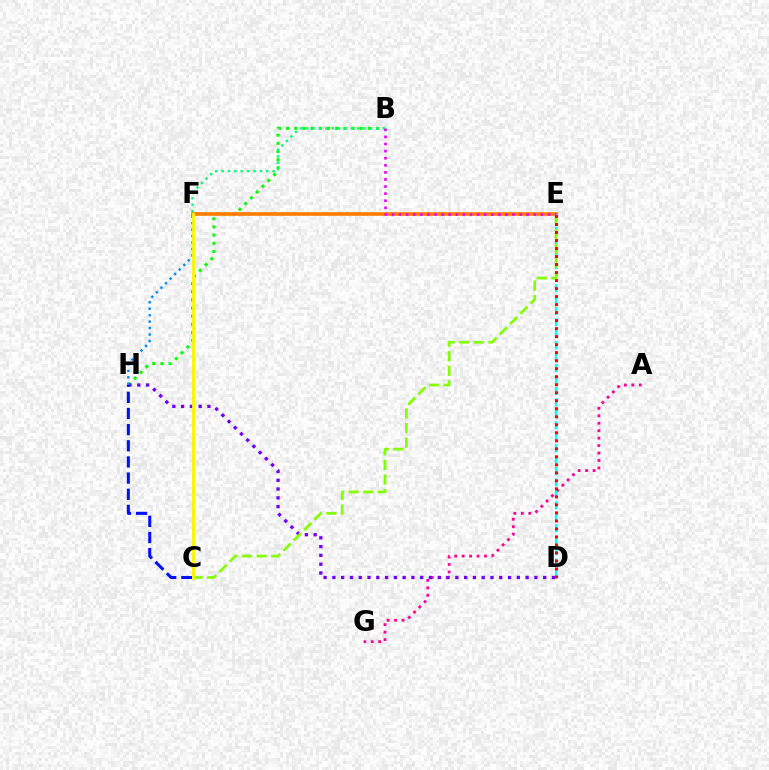{('A', 'G'): [{'color': '#ff0094', 'line_style': 'dotted', 'thickness': 2.02}], ('B', 'H'): [{'color': '#08ff00', 'line_style': 'dotted', 'thickness': 2.22}], ('B', 'F'): [{'color': '#00ff74', 'line_style': 'dotted', 'thickness': 1.73}], ('D', 'H'): [{'color': '#7200ff', 'line_style': 'dotted', 'thickness': 2.39}], ('E', 'F'): [{'color': '#ff7c00', 'line_style': 'solid', 'thickness': 2.63}], ('D', 'E'): [{'color': '#00fff6', 'line_style': 'dashed', 'thickness': 1.55}, {'color': '#ff0000', 'line_style': 'dotted', 'thickness': 2.18}], ('C', 'E'): [{'color': '#84ff00', 'line_style': 'dashed', 'thickness': 1.98}], ('F', 'H'): [{'color': '#008cff', 'line_style': 'dotted', 'thickness': 1.75}], ('C', 'H'): [{'color': '#0010ff', 'line_style': 'dashed', 'thickness': 2.19}], ('B', 'E'): [{'color': '#ee00ff', 'line_style': 'dotted', 'thickness': 1.93}], ('C', 'F'): [{'color': '#fcf500', 'line_style': 'solid', 'thickness': 2.06}]}